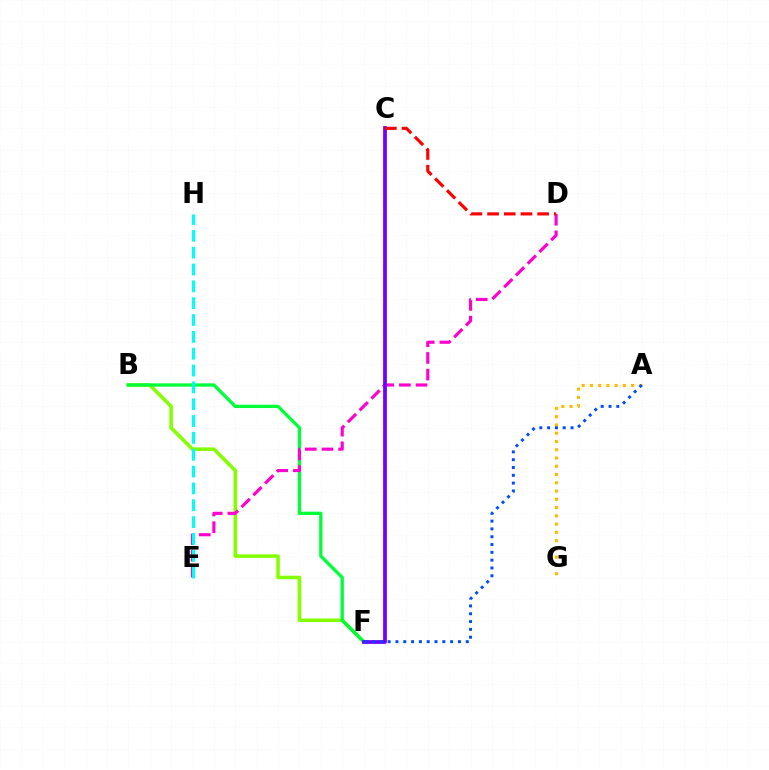{('A', 'G'): [{'color': '#ffbd00', 'line_style': 'dotted', 'thickness': 2.24}], ('B', 'F'): [{'color': '#84ff00', 'line_style': 'solid', 'thickness': 2.56}, {'color': '#00ff39', 'line_style': 'solid', 'thickness': 2.38}], ('D', 'E'): [{'color': '#ff00cf', 'line_style': 'dashed', 'thickness': 2.26}], ('C', 'F'): [{'color': '#7200ff', 'line_style': 'solid', 'thickness': 2.71}], ('E', 'H'): [{'color': '#00fff6', 'line_style': 'dashed', 'thickness': 2.29}], ('C', 'D'): [{'color': '#ff0000', 'line_style': 'dashed', 'thickness': 2.27}], ('A', 'F'): [{'color': '#004bff', 'line_style': 'dotted', 'thickness': 2.12}]}